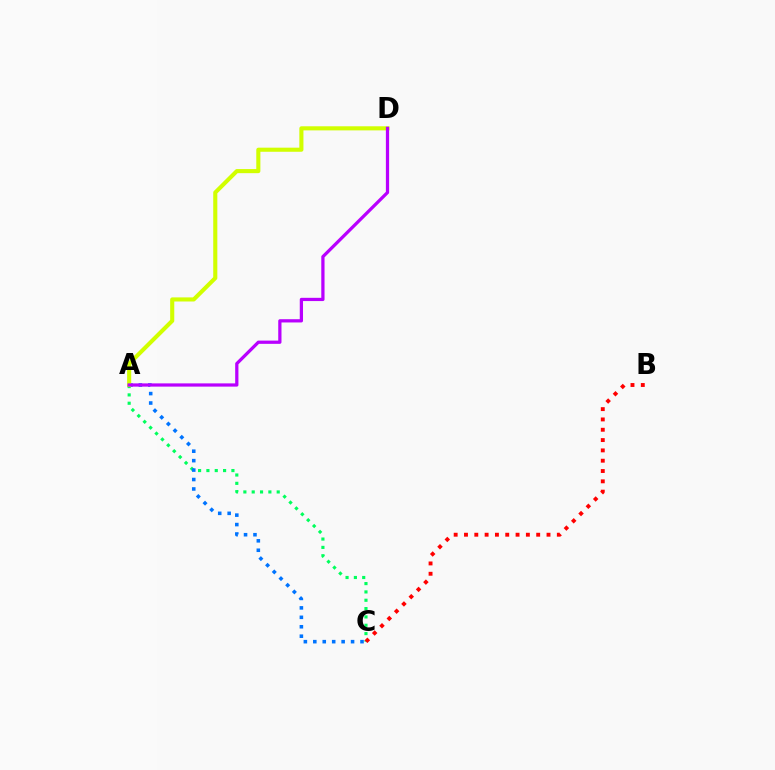{('A', 'C'): [{'color': '#00ff5c', 'line_style': 'dotted', 'thickness': 2.26}, {'color': '#0074ff', 'line_style': 'dotted', 'thickness': 2.57}], ('A', 'D'): [{'color': '#d1ff00', 'line_style': 'solid', 'thickness': 2.95}, {'color': '#b900ff', 'line_style': 'solid', 'thickness': 2.34}], ('B', 'C'): [{'color': '#ff0000', 'line_style': 'dotted', 'thickness': 2.8}]}